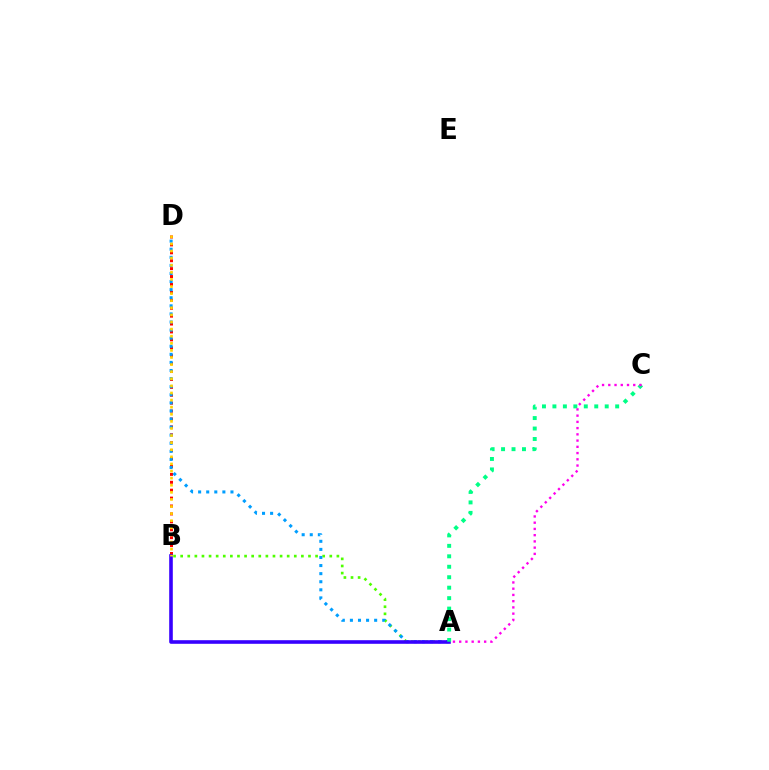{('A', 'B'): [{'color': '#4fff00', 'line_style': 'dotted', 'thickness': 1.93}, {'color': '#3700ff', 'line_style': 'solid', 'thickness': 2.6}], ('B', 'D'): [{'color': '#ff0000', 'line_style': 'dotted', 'thickness': 2.15}, {'color': '#ffd500', 'line_style': 'dotted', 'thickness': 1.93}], ('A', 'D'): [{'color': '#009eff', 'line_style': 'dotted', 'thickness': 2.2}], ('A', 'C'): [{'color': '#00ff86', 'line_style': 'dotted', 'thickness': 2.84}, {'color': '#ff00ed', 'line_style': 'dotted', 'thickness': 1.69}]}